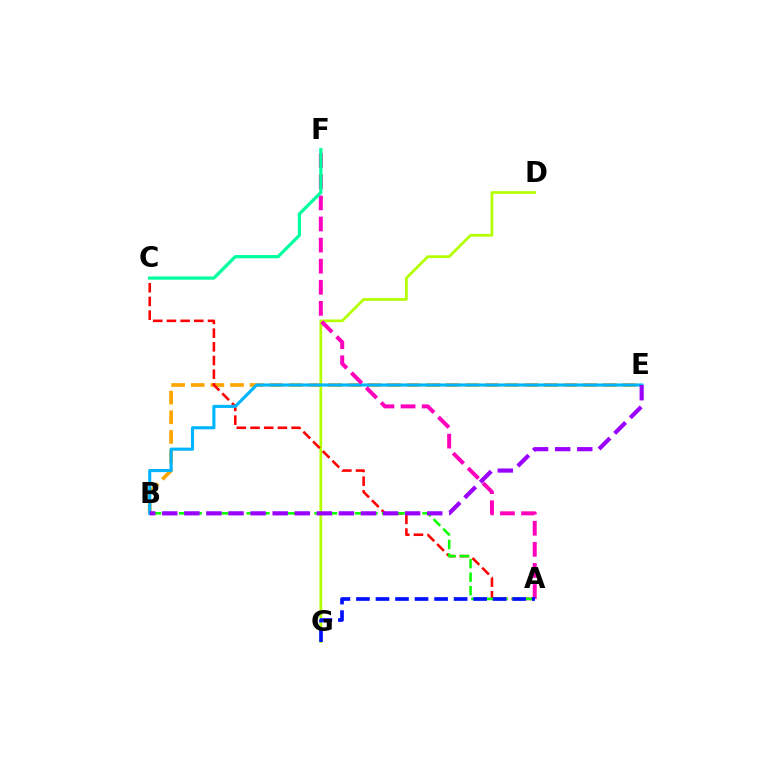{('B', 'E'): [{'color': '#ffa500', 'line_style': 'dashed', 'thickness': 2.67}, {'color': '#00b5ff', 'line_style': 'solid', 'thickness': 2.24}, {'color': '#9b00ff', 'line_style': 'dashed', 'thickness': 3.0}], ('D', 'G'): [{'color': '#b3ff00', 'line_style': 'solid', 'thickness': 1.96}], ('A', 'C'): [{'color': '#ff0000', 'line_style': 'dashed', 'thickness': 1.86}], ('A', 'B'): [{'color': '#08ff00', 'line_style': 'dashed', 'thickness': 1.84}], ('A', 'F'): [{'color': '#ff00bd', 'line_style': 'dashed', 'thickness': 2.87}], ('C', 'F'): [{'color': '#00ff9d', 'line_style': 'solid', 'thickness': 2.33}], ('A', 'G'): [{'color': '#0010ff', 'line_style': 'dashed', 'thickness': 2.65}]}